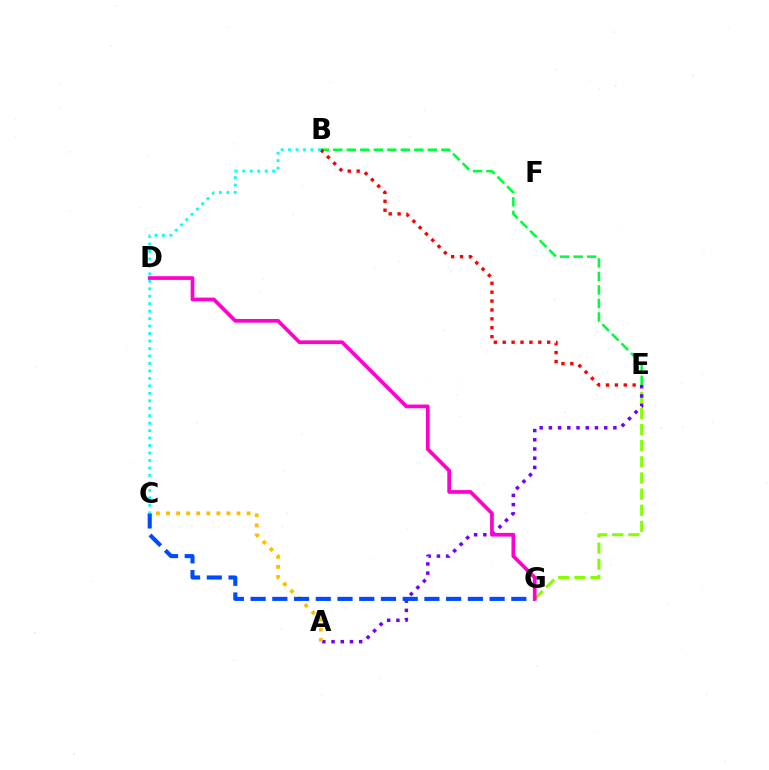{('E', 'G'): [{'color': '#84ff00', 'line_style': 'dashed', 'thickness': 2.19}], ('A', 'E'): [{'color': '#7200ff', 'line_style': 'dotted', 'thickness': 2.5}], ('B', 'E'): [{'color': '#00ff39', 'line_style': 'dashed', 'thickness': 1.84}, {'color': '#ff0000', 'line_style': 'dotted', 'thickness': 2.42}], ('A', 'C'): [{'color': '#ffbd00', 'line_style': 'dotted', 'thickness': 2.74}], ('C', 'G'): [{'color': '#004bff', 'line_style': 'dashed', 'thickness': 2.95}], ('D', 'G'): [{'color': '#ff00cf', 'line_style': 'solid', 'thickness': 2.67}], ('B', 'C'): [{'color': '#00fff6', 'line_style': 'dotted', 'thickness': 2.03}]}